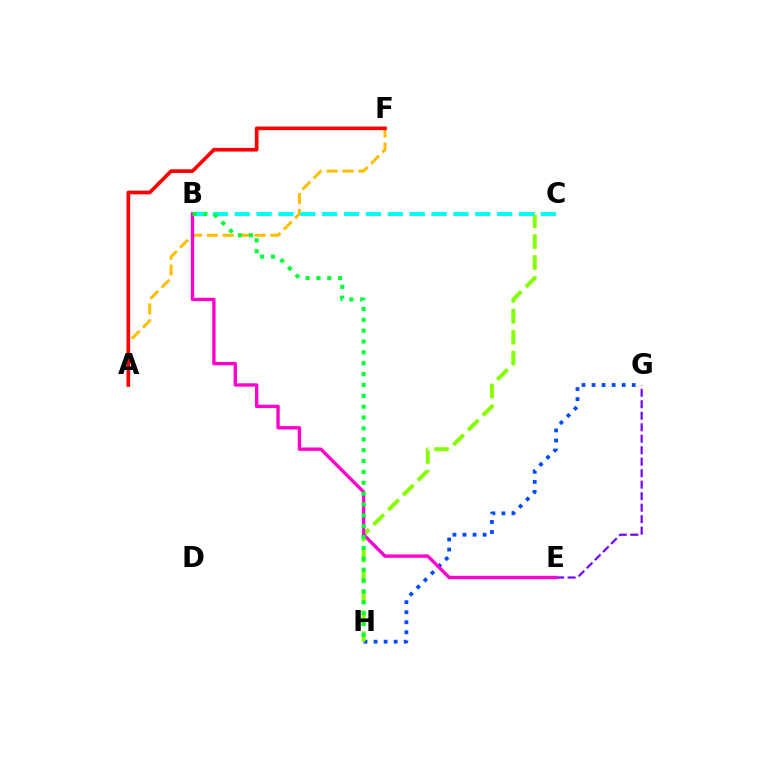{('E', 'G'): [{'color': '#7200ff', 'line_style': 'dashed', 'thickness': 1.56}], ('A', 'F'): [{'color': '#ffbd00', 'line_style': 'dashed', 'thickness': 2.16}, {'color': '#ff0000', 'line_style': 'solid', 'thickness': 2.65}], ('G', 'H'): [{'color': '#004bff', 'line_style': 'dotted', 'thickness': 2.73}], ('C', 'H'): [{'color': '#84ff00', 'line_style': 'dashed', 'thickness': 2.84}], ('B', 'E'): [{'color': '#ff00cf', 'line_style': 'solid', 'thickness': 2.42}], ('B', 'C'): [{'color': '#00fff6', 'line_style': 'dashed', 'thickness': 2.97}], ('B', 'H'): [{'color': '#00ff39', 'line_style': 'dotted', 'thickness': 2.95}]}